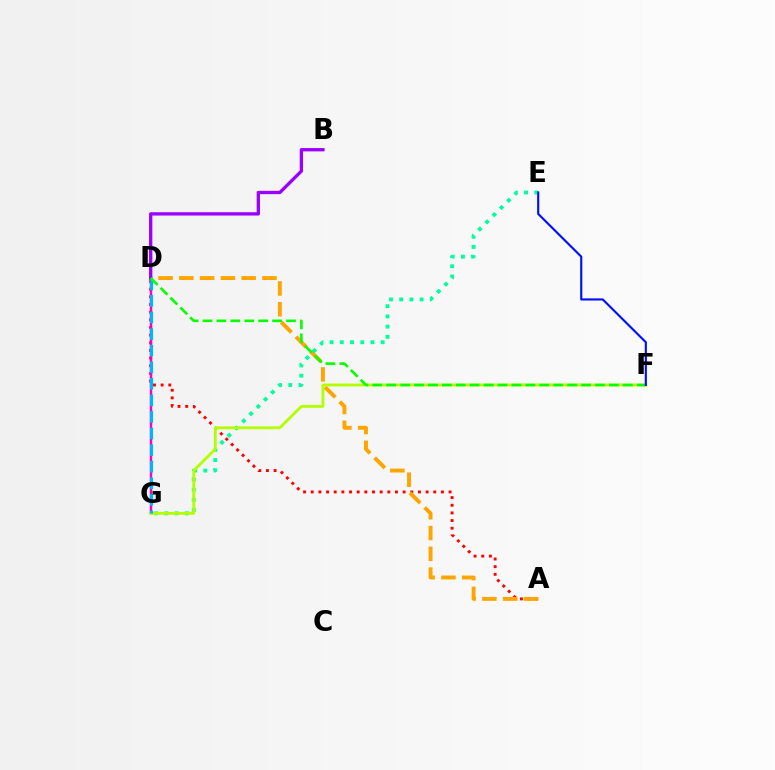{('A', 'D'): [{'color': '#ff0000', 'line_style': 'dotted', 'thickness': 2.08}, {'color': '#ffa500', 'line_style': 'dashed', 'thickness': 2.82}], ('E', 'G'): [{'color': '#00ff9d', 'line_style': 'dotted', 'thickness': 2.78}], ('D', 'G'): [{'color': '#ff00bd', 'line_style': 'solid', 'thickness': 1.76}, {'color': '#00b5ff', 'line_style': 'dashed', 'thickness': 2.25}], ('F', 'G'): [{'color': '#b3ff00', 'line_style': 'solid', 'thickness': 2.04}], ('B', 'D'): [{'color': '#9b00ff', 'line_style': 'solid', 'thickness': 2.38}], ('D', 'F'): [{'color': '#08ff00', 'line_style': 'dashed', 'thickness': 1.89}], ('E', 'F'): [{'color': '#0010ff', 'line_style': 'solid', 'thickness': 1.54}]}